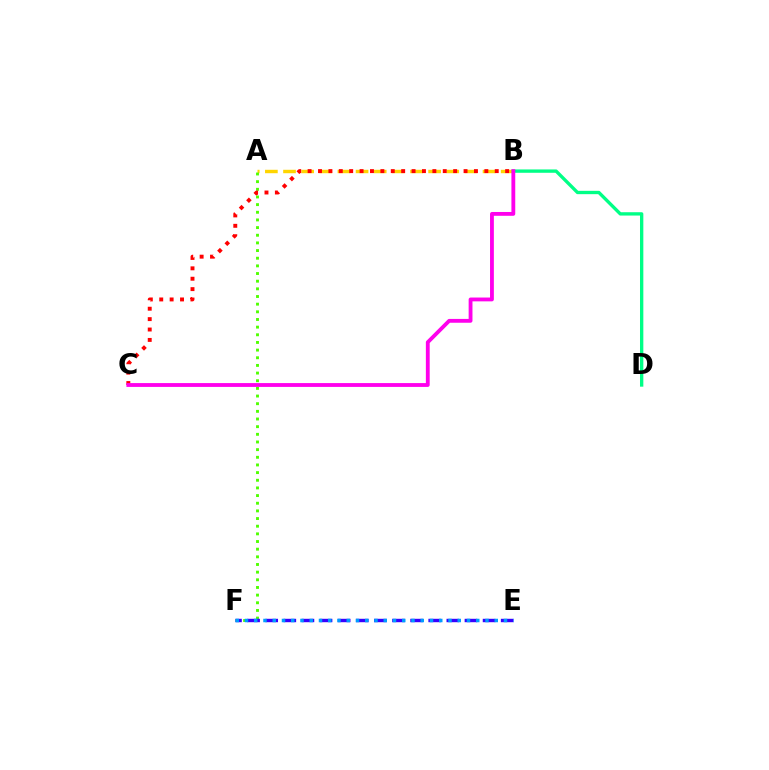{('A', 'B'): [{'color': '#ffd500', 'line_style': 'dashed', 'thickness': 2.46}], ('A', 'F'): [{'color': '#4fff00', 'line_style': 'dotted', 'thickness': 2.08}], ('E', 'F'): [{'color': '#3700ff', 'line_style': 'dashed', 'thickness': 2.46}, {'color': '#009eff', 'line_style': 'dotted', 'thickness': 2.51}], ('B', 'D'): [{'color': '#00ff86', 'line_style': 'solid', 'thickness': 2.4}], ('B', 'C'): [{'color': '#ff0000', 'line_style': 'dotted', 'thickness': 2.82}, {'color': '#ff00ed', 'line_style': 'solid', 'thickness': 2.76}]}